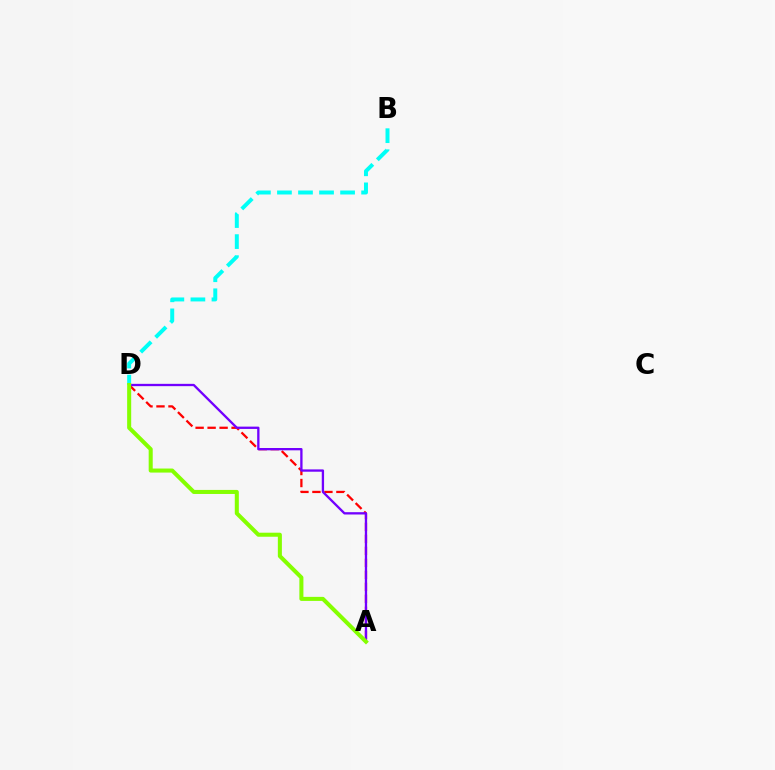{('A', 'D'): [{'color': '#ff0000', 'line_style': 'dashed', 'thickness': 1.63}, {'color': '#7200ff', 'line_style': 'solid', 'thickness': 1.67}, {'color': '#84ff00', 'line_style': 'solid', 'thickness': 2.91}], ('B', 'D'): [{'color': '#00fff6', 'line_style': 'dashed', 'thickness': 2.86}]}